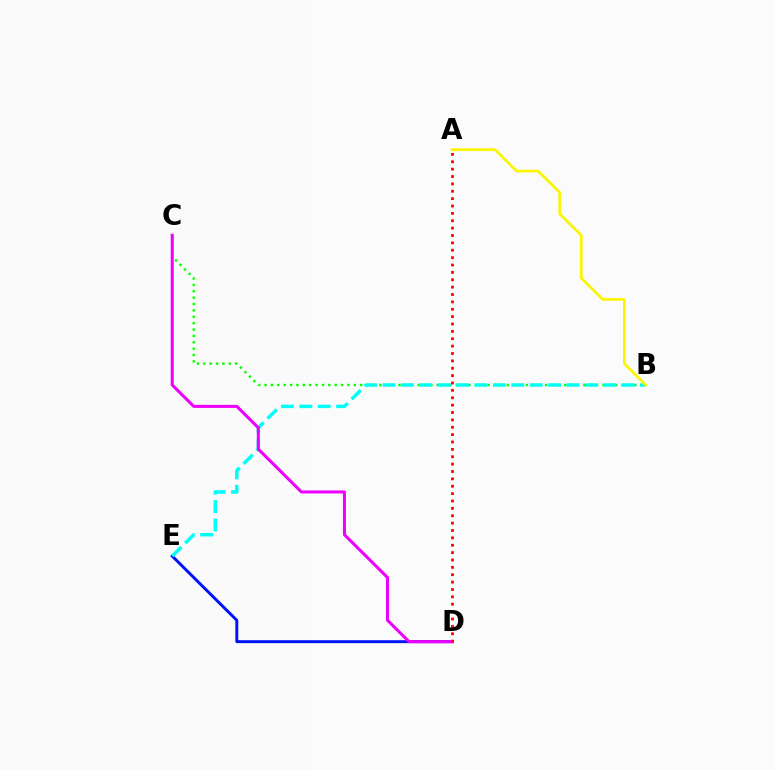{('D', 'E'): [{'color': '#0010ff', 'line_style': 'solid', 'thickness': 2.11}], ('B', 'C'): [{'color': '#08ff00', 'line_style': 'dotted', 'thickness': 1.73}], ('B', 'E'): [{'color': '#00fff6', 'line_style': 'dashed', 'thickness': 2.5}], ('A', 'B'): [{'color': '#fcf500', 'line_style': 'solid', 'thickness': 1.96}], ('C', 'D'): [{'color': '#ee00ff', 'line_style': 'solid', 'thickness': 2.19}], ('A', 'D'): [{'color': '#ff0000', 'line_style': 'dotted', 'thickness': 2.0}]}